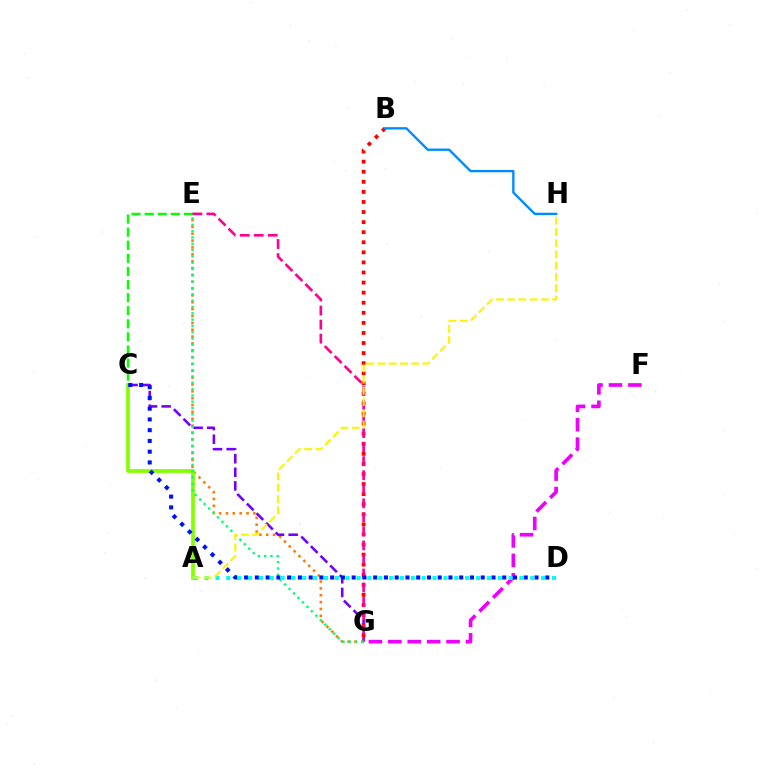{('E', 'G'): [{'color': '#ff7c00', 'line_style': 'dotted', 'thickness': 1.86}, {'color': '#ff0094', 'line_style': 'dashed', 'thickness': 1.91}, {'color': '#00ff74', 'line_style': 'dotted', 'thickness': 1.72}], ('A', 'C'): [{'color': '#84ff00', 'line_style': 'solid', 'thickness': 2.67}], ('F', 'G'): [{'color': '#ee00ff', 'line_style': 'dashed', 'thickness': 2.64}], ('C', 'G'): [{'color': '#7200ff', 'line_style': 'dashed', 'thickness': 1.85}], ('B', 'G'): [{'color': '#ff0000', 'line_style': 'dotted', 'thickness': 2.74}], ('C', 'E'): [{'color': '#08ff00', 'line_style': 'dashed', 'thickness': 1.78}], ('C', 'D'): [{'color': '#0010ff', 'line_style': 'dotted', 'thickness': 2.92}], ('A', 'D'): [{'color': '#00fff6', 'line_style': 'dotted', 'thickness': 2.95}], ('B', 'H'): [{'color': '#008cff', 'line_style': 'solid', 'thickness': 1.7}], ('A', 'H'): [{'color': '#fcf500', 'line_style': 'dashed', 'thickness': 1.53}]}